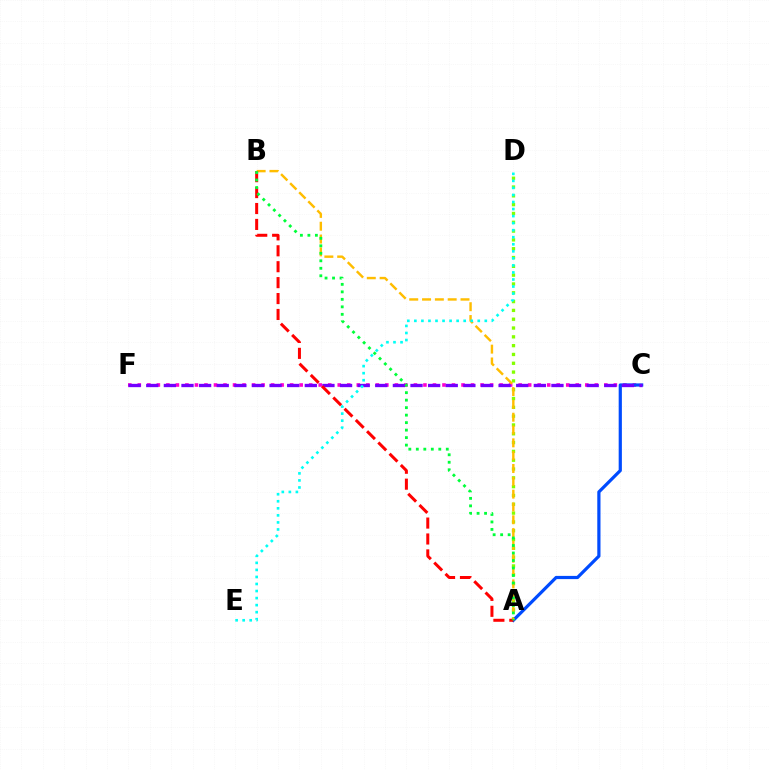{('C', 'F'): [{'color': '#ff00cf', 'line_style': 'dotted', 'thickness': 2.59}, {'color': '#7200ff', 'line_style': 'dashed', 'thickness': 2.39}], ('A', 'D'): [{'color': '#84ff00', 'line_style': 'dotted', 'thickness': 2.39}], ('A', 'C'): [{'color': '#004bff', 'line_style': 'solid', 'thickness': 2.31}], ('A', 'B'): [{'color': '#ffbd00', 'line_style': 'dashed', 'thickness': 1.74}, {'color': '#ff0000', 'line_style': 'dashed', 'thickness': 2.16}, {'color': '#00ff39', 'line_style': 'dotted', 'thickness': 2.04}], ('D', 'E'): [{'color': '#00fff6', 'line_style': 'dotted', 'thickness': 1.91}]}